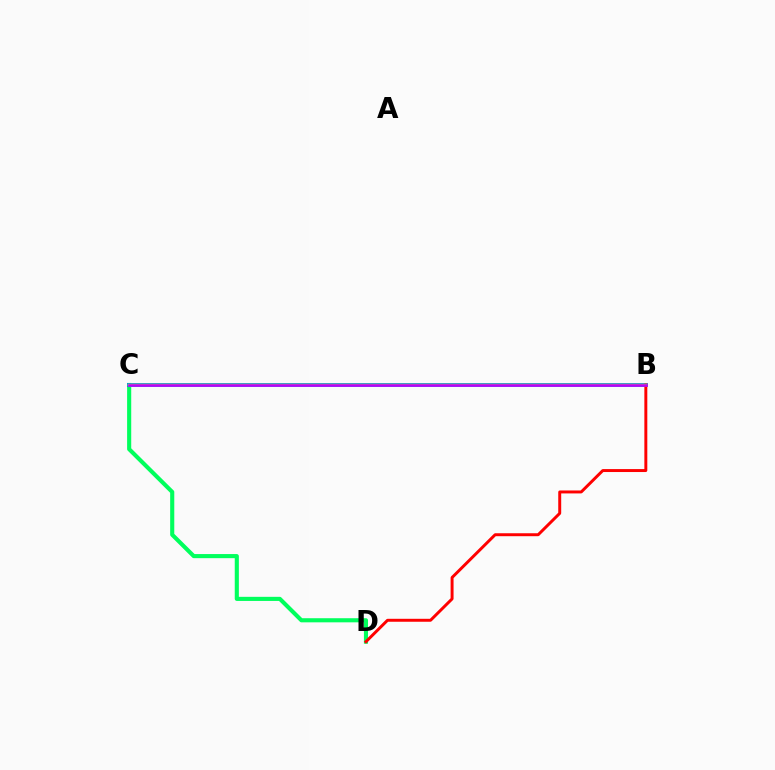{('C', 'D'): [{'color': '#00ff5c', 'line_style': 'solid', 'thickness': 2.96}], ('B', 'C'): [{'color': '#0074ff', 'line_style': 'solid', 'thickness': 2.75}, {'color': '#d1ff00', 'line_style': 'solid', 'thickness': 1.78}, {'color': '#b900ff', 'line_style': 'solid', 'thickness': 1.87}], ('B', 'D'): [{'color': '#ff0000', 'line_style': 'solid', 'thickness': 2.12}]}